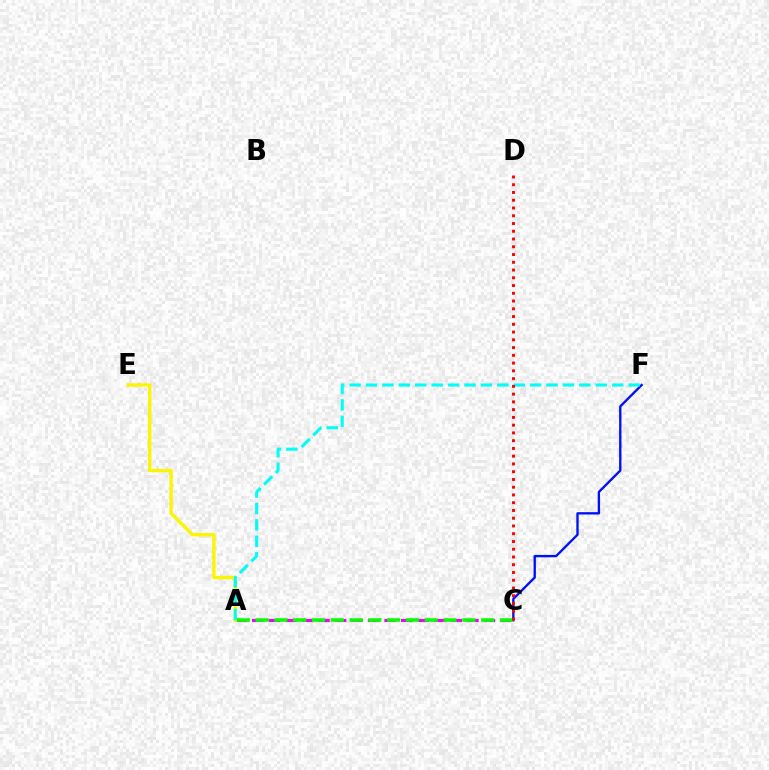{('A', 'C'): [{'color': '#ee00ff', 'line_style': 'dashed', 'thickness': 2.25}, {'color': '#08ff00', 'line_style': 'dashed', 'thickness': 2.55}], ('A', 'E'): [{'color': '#fcf500', 'line_style': 'solid', 'thickness': 2.42}], ('C', 'F'): [{'color': '#0010ff', 'line_style': 'solid', 'thickness': 1.7}], ('A', 'F'): [{'color': '#00fff6', 'line_style': 'dashed', 'thickness': 2.23}], ('C', 'D'): [{'color': '#ff0000', 'line_style': 'dotted', 'thickness': 2.11}]}